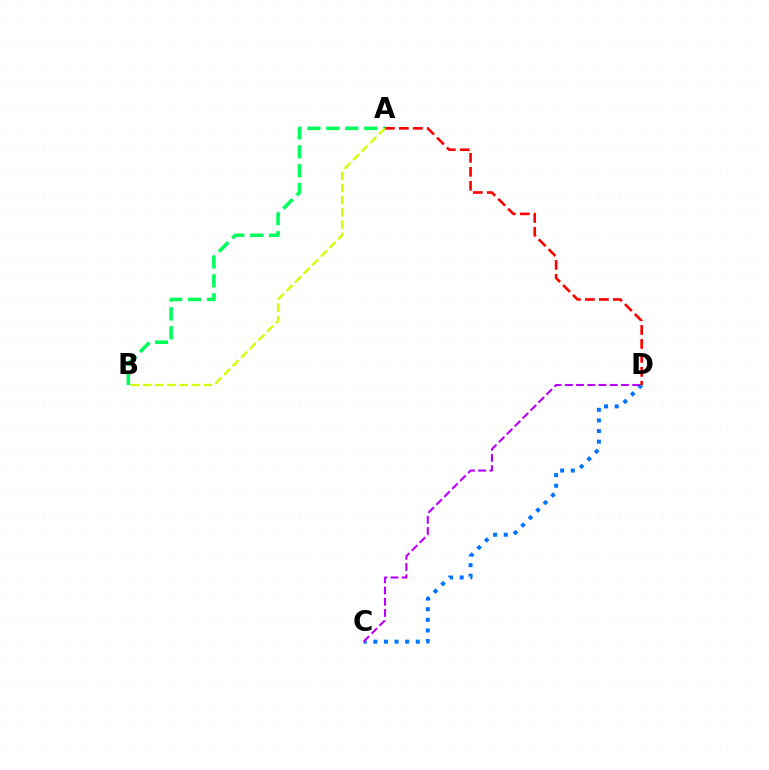{('C', 'D'): [{'color': '#0074ff', 'line_style': 'dotted', 'thickness': 2.88}, {'color': '#b900ff', 'line_style': 'dashed', 'thickness': 1.52}], ('A', 'B'): [{'color': '#00ff5c', 'line_style': 'dashed', 'thickness': 2.57}, {'color': '#d1ff00', 'line_style': 'dashed', 'thickness': 1.66}], ('A', 'D'): [{'color': '#ff0000', 'line_style': 'dashed', 'thickness': 1.9}]}